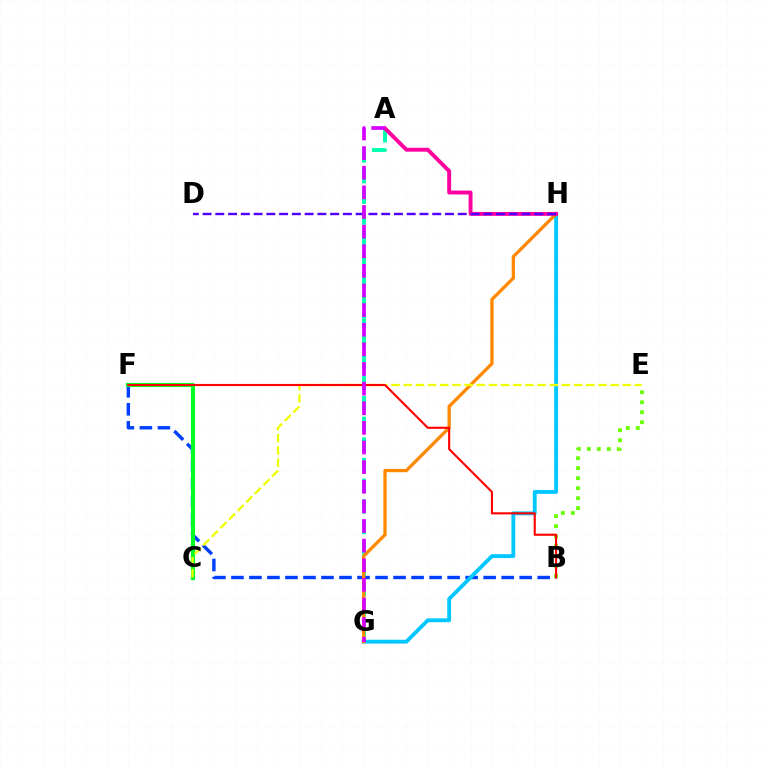{('B', 'F'): [{'color': '#003fff', 'line_style': 'dashed', 'thickness': 2.45}, {'color': '#ff0000', 'line_style': 'solid', 'thickness': 1.53}], ('A', 'G'): [{'color': '#00ffaf', 'line_style': 'dashed', 'thickness': 2.8}, {'color': '#d600ff', 'line_style': 'dashed', 'thickness': 2.67}], ('B', 'E'): [{'color': '#66ff00', 'line_style': 'dotted', 'thickness': 2.72}], ('C', 'F'): [{'color': '#00ff27', 'line_style': 'solid', 'thickness': 2.95}], ('G', 'H'): [{'color': '#00c7ff', 'line_style': 'solid', 'thickness': 2.77}, {'color': '#ff8800', 'line_style': 'solid', 'thickness': 2.37}], ('A', 'H'): [{'color': '#ff00a0', 'line_style': 'solid', 'thickness': 2.81}], ('C', 'E'): [{'color': '#eeff00', 'line_style': 'dashed', 'thickness': 1.65}], ('D', 'H'): [{'color': '#4f00ff', 'line_style': 'dashed', 'thickness': 1.73}]}